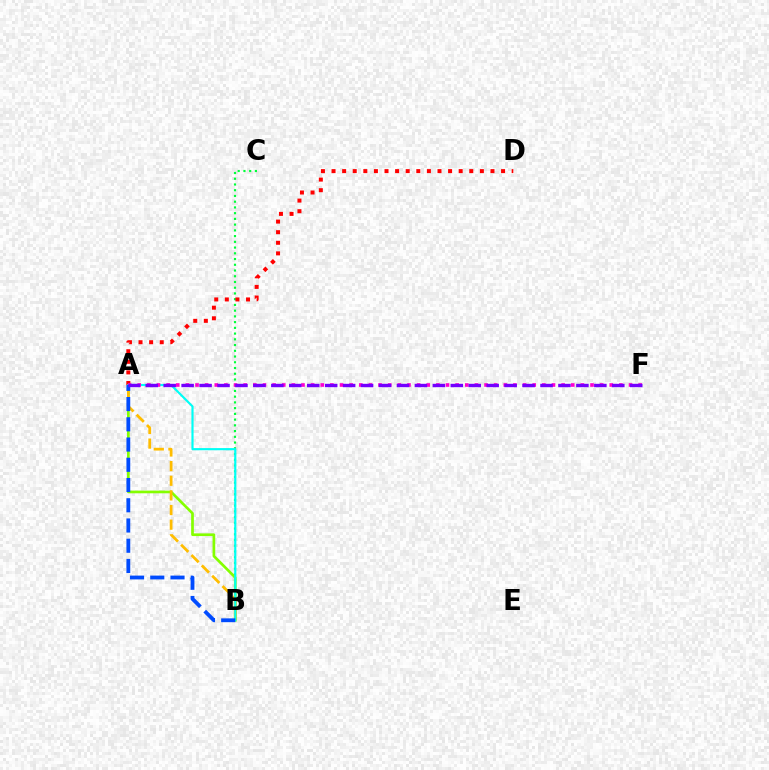{('B', 'C'): [{'color': '#00ff39', 'line_style': 'dotted', 'thickness': 1.56}], ('A', 'B'): [{'color': '#84ff00', 'line_style': 'solid', 'thickness': 1.94}, {'color': '#ffbd00', 'line_style': 'dashed', 'thickness': 1.99}, {'color': '#00fff6', 'line_style': 'solid', 'thickness': 1.55}, {'color': '#004bff', 'line_style': 'dashed', 'thickness': 2.75}], ('A', 'D'): [{'color': '#ff0000', 'line_style': 'dotted', 'thickness': 2.88}], ('A', 'F'): [{'color': '#ff00cf', 'line_style': 'dotted', 'thickness': 2.62}, {'color': '#7200ff', 'line_style': 'dashed', 'thickness': 2.44}]}